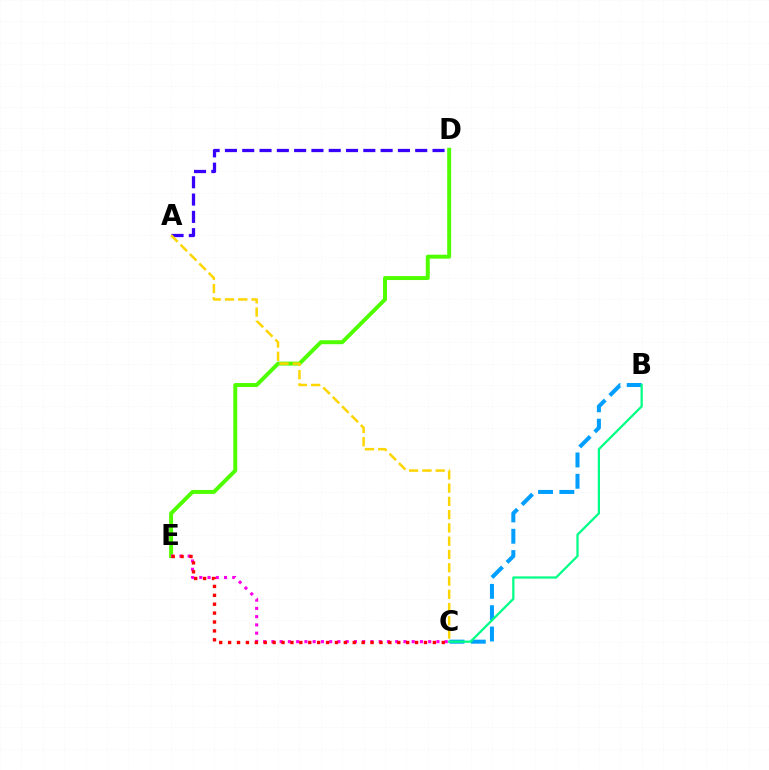{('B', 'C'): [{'color': '#009eff', 'line_style': 'dashed', 'thickness': 2.9}, {'color': '#00ff86', 'line_style': 'solid', 'thickness': 1.62}], ('D', 'E'): [{'color': '#4fff00', 'line_style': 'solid', 'thickness': 2.85}], ('C', 'E'): [{'color': '#ff00ed', 'line_style': 'dotted', 'thickness': 2.24}, {'color': '#ff0000', 'line_style': 'dotted', 'thickness': 2.42}], ('A', 'D'): [{'color': '#3700ff', 'line_style': 'dashed', 'thickness': 2.35}], ('A', 'C'): [{'color': '#ffd500', 'line_style': 'dashed', 'thickness': 1.8}]}